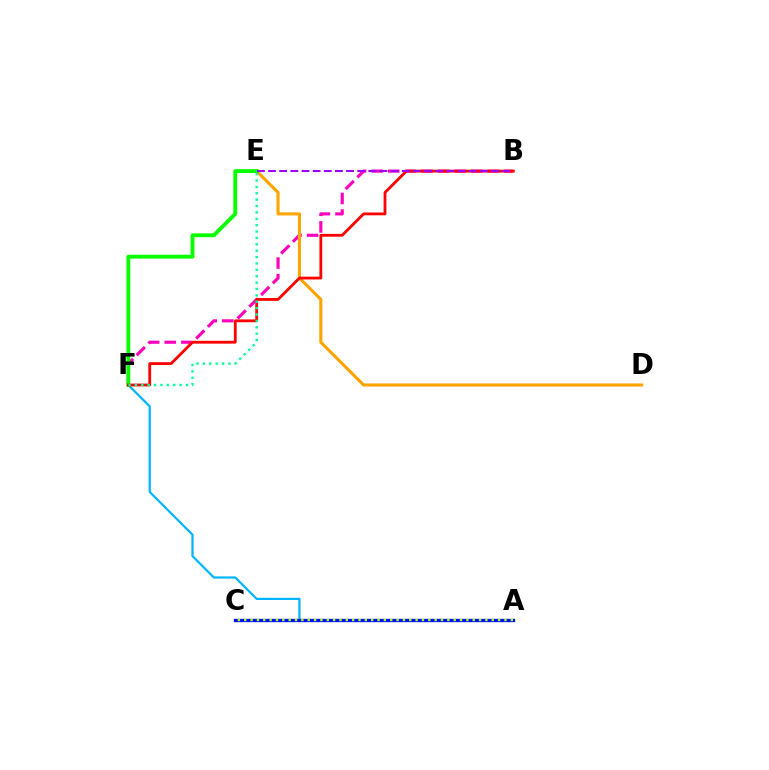{('B', 'F'): [{'color': '#ff00bd', 'line_style': 'dashed', 'thickness': 2.25}, {'color': '#ff0000', 'line_style': 'solid', 'thickness': 2.02}], ('A', 'F'): [{'color': '#00b5ff', 'line_style': 'solid', 'thickness': 1.61}], ('D', 'E'): [{'color': '#ffa500', 'line_style': 'solid', 'thickness': 2.24}], ('A', 'C'): [{'color': '#0010ff', 'line_style': 'solid', 'thickness': 2.39}, {'color': '#b3ff00', 'line_style': 'dotted', 'thickness': 1.72}], ('E', 'F'): [{'color': '#08ff00', 'line_style': 'solid', 'thickness': 2.77}, {'color': '#00ff9d', 'line_style': 'dotted', 'thickness': 1.73}], ('B', 'E'): [{'color': '#9b00ff', 'line_style': 'dashed', 'thickness': 1.51}]}